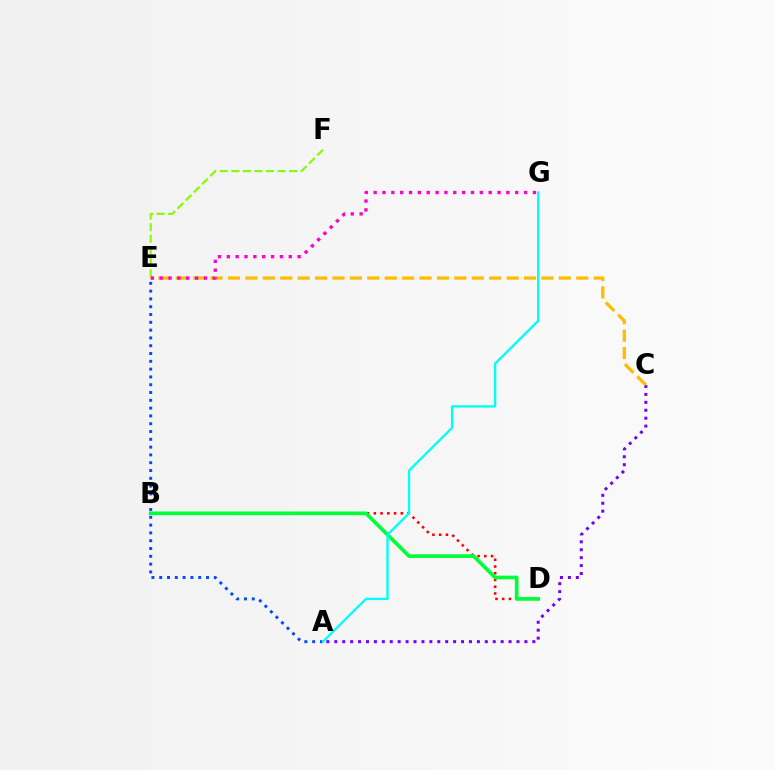{('A', 'E'): [{'color': '#004bff', 'line_style': 'dotted', 'thickness': 2.12}], ('E', 'F'): [{'color': '#84ff00', 'line_style': 'dashed', 'thickness': 1.57}], ('B', 'D'): [{'color': '#ff0000', 'line_style': 'dotted', 'thickness': 1.83}, {'color': '#00ff39', 'line_style': 'solid', 'thickness': 2.65}], ('A', 'C'): [{'color': '#7200ff', 'line_style': 'dotted', 'thickness': 2.15}], ('C', 'E'): [{'color': '#ffbd00', 'line_style': 'dashed', 'thickness': 2.37}], ('A', 'G'): [{'color': '#00fff6', 'line_style': 'solid', 'thickness': 1.67}], ('E', 'G'): [{'color': '#ff00cf', 'line_style': 'dotted', 'thickness': 2.4}]}